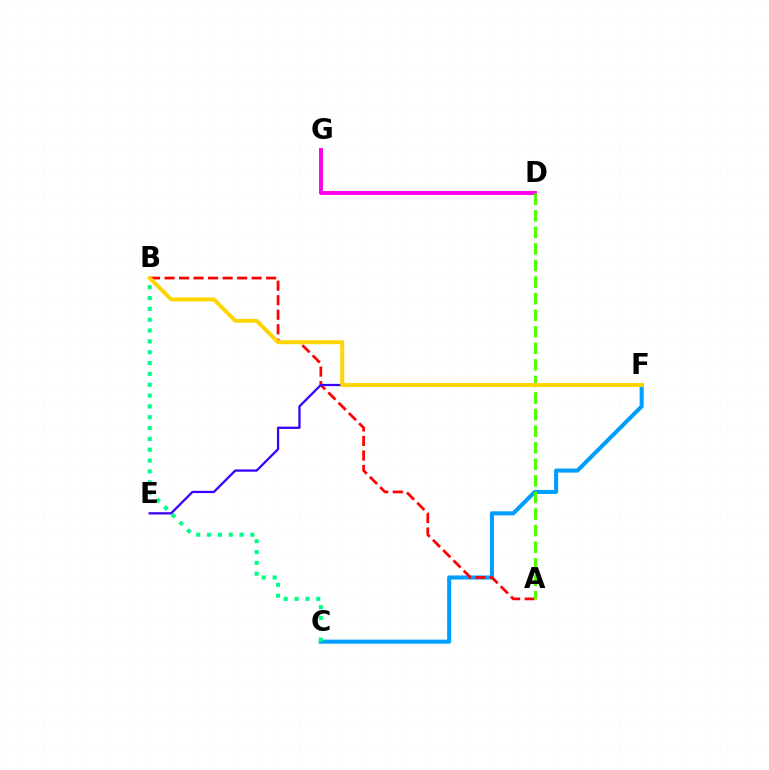{('C', 'F'): [{'color': '#009eff', 'line_style': 'solid', 'thickness': 2.92}], ('B', 'C'): [{'color': '#00ff86', 'line_style': 'dotted', 'thickness': 2.94}], ('A', 'B'): [{'color': '#ff0000', 'line_style': 'dashed', 'thickness': 1.97}], ('E', 'F'): [{'color': '#3700ff', 'line_style': 'solid', 'thickness': 1.63}], ('D', 'G'): [{'color': '#ff00ed', 'line_style': 'solid', 'thickness': 2.83}], ('A', 'D'): [{'color': '#4fff00', 'line_style': 'dashed', 'thickness': 2.25}], ('B', 'F'): [{'color': '#ffd500', 'line_style': 'solid', 'thickness': 2.84}]}